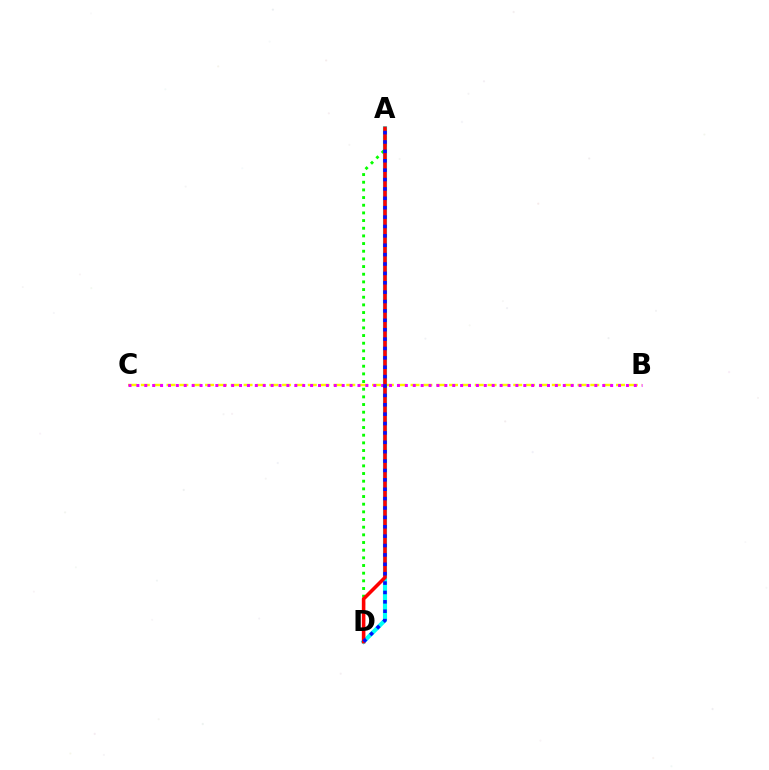{('B', 'C'): [{'color': '#fcf500', 'line_style': 'dashed', 'thickness': 1.74}, {'color': '#ee00ff', 'line_style': 'dotted', 'thickness': 2.15}], ('A', 'D'): [{'color': '#00fff6', 'line_style': 'solid', 'thickness': 2.98}, {'color': '#08ff00', 'line_style': 'dotted', 'thickness': 2.08}, {'color': '#ff0000', 'line_style': 'solid', 'thickness': 2.56}, {'color': '#0010ff', 'line_style': 'dotted', 'thickness': 2.55}]}